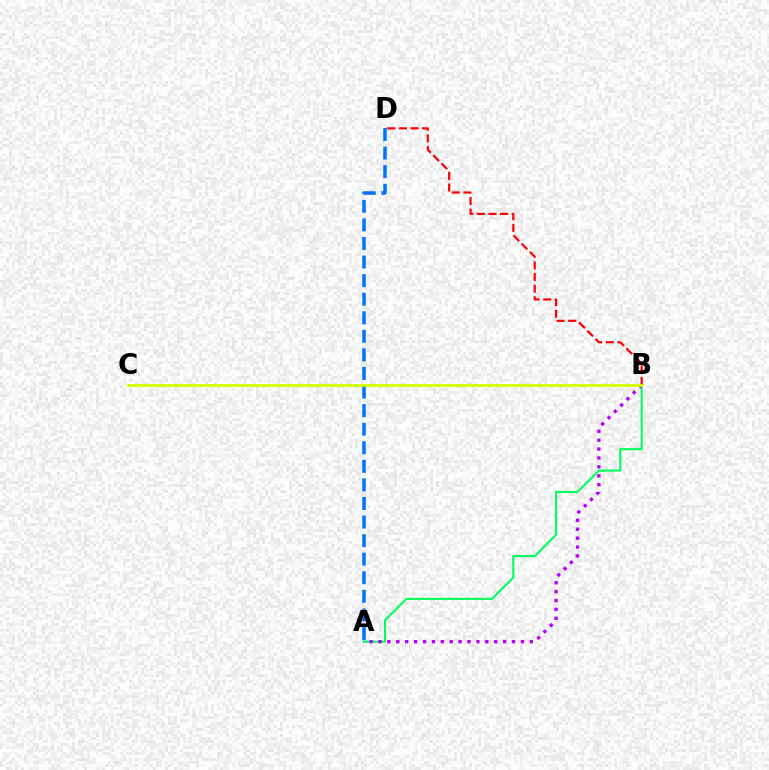{('A', 'B'): [{'color': '#00ff5c', 'line_style': 'solid', 'thickness': 1.51}, {'color': '#b900ff', 'line_style': 'dotted', 'thickness': 2.42}], ('B', 'D'): [{'color': '#ff0000', 'line_style': 'dashed', 'thickness': 1.58}], ('A', 'D'): [{'color': '#0074ff', 'line_style': 'dashed', 'thickness': 2.52}], ('B', 'C'): [{'color': '#d1ff00', 'line_style': 'solid', 'thickness': 2.0}]}